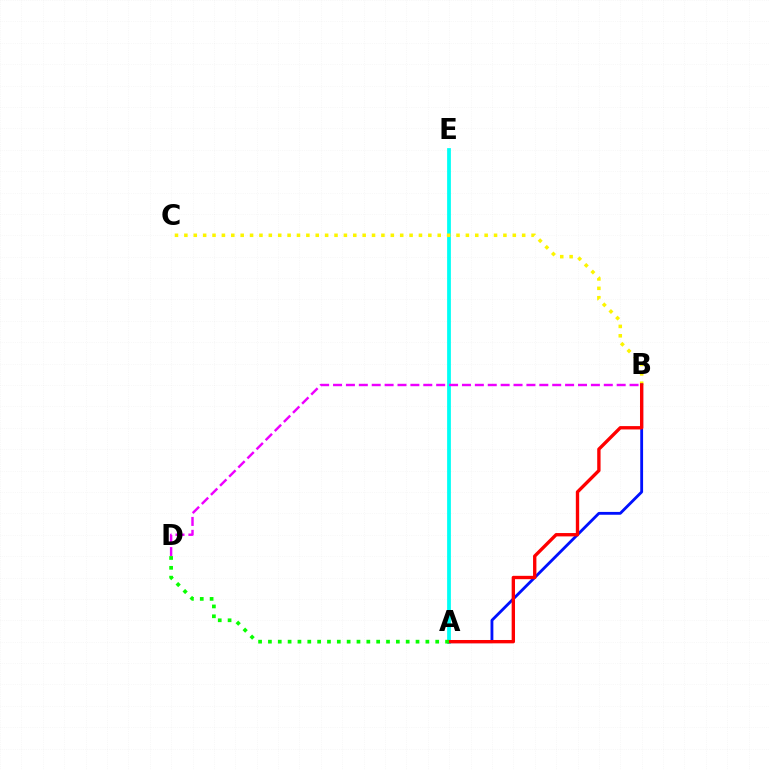{('A', 'E'): [{'color': '#00fff6', 'line_style': 'solid', 'thickness': 2.71}], ('B', 'D'): [{'color': '#ee00ff', 'line_style': 'dashed', 'thickness': 1.75}], ('B', 'C'): [{'color': '#fcf500', 'line_style': 'dotted', 'thickness': 2.55}], ('A', 'B'): [{'color': '#0010ff', 'line_style': 'solid', 'thickness': 2.04}, {'color': '#ff0000', 'line_style': 'solid', 'thickness': 2.41}], ('A', 'D'): [{'color': '#08ff00', 'line_style': 'dotted', 'thickness': 2.67}]}